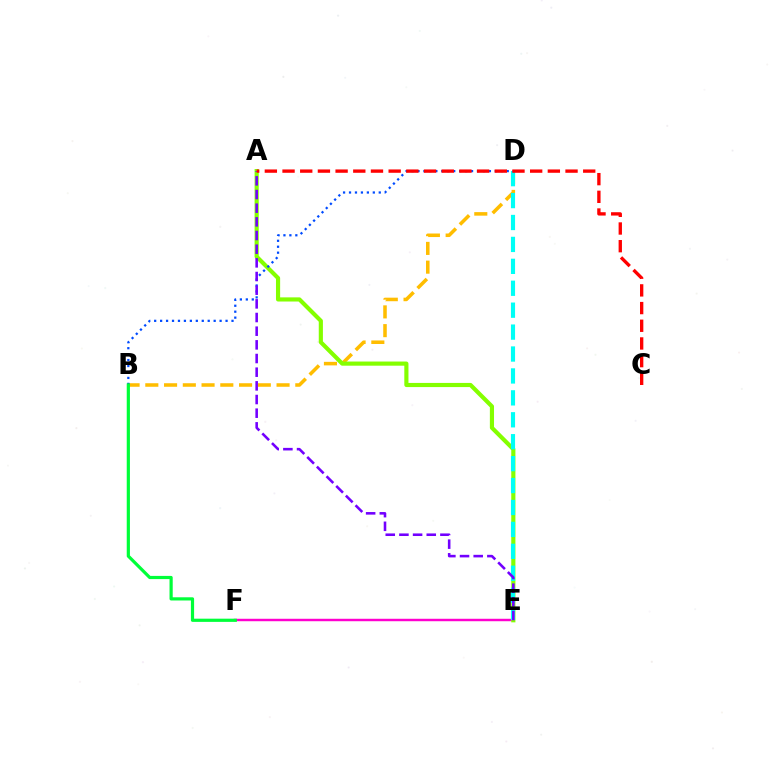{('B', 'D'): [{'color': '#ffbd00', 'line_style': 'dashed', 'thickness': 2.55}, {'color': '#004bff', 'line_style': 'dotted', 'thickness': 1.62}], ('E', 'F'): [{'color': '#ff00cf', 'line_style': 'solid', 'thickness': 1.77}], ('A', 'E'): [{'color': '#84ff00', 'line_style': 'solid', 'thickness': 2.99}, {'color': '#7200ff', 'line_style': 'dashed', 'thickness': 1.86}], ('D', 'E'): [{'color': '#00fff6', 'line_style': 'dashed', 'thickness': 2.98}], ('B', 'F'): [{'color': '#00ff39', 'line_style': 'solid', 'thickness': 2.3}], ('A', 'C'): [{'color': '#ff0000', 'line_style': 'dashed', 'thickness': 2.4}]}